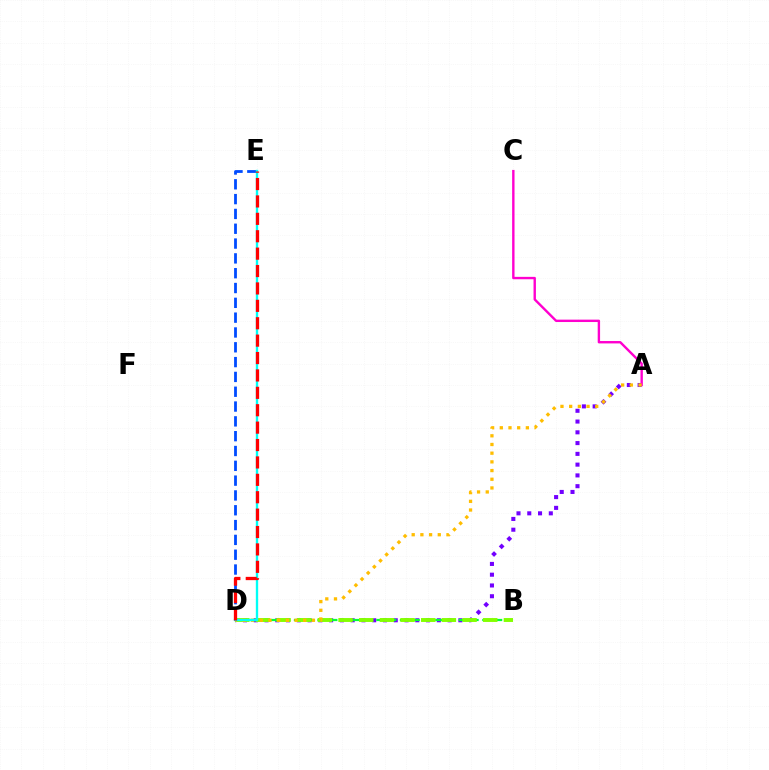{('A', 'D'): [{'color': '#7200ff', 'line_style': 'dotted', 'thickness': 2.93}, {'color': '#ffbd00', 'line_style': 'dotted', 'thickness': 2.36}], ('D', 'E'): [{'color': '#004bff', 'line_style': 'dashed', 'thickness': 2.01}, {'color': '#00fff6', 'line_style': 'solid', 'thickness': 1.69}, {'color': '#ff0000', 'line_style': 'dashed', 'thickness': 2.36}], ('A', 'C'): [{'color': '#ff00cf', 'line_style': 'solid', 'thickness': 1.72}], ('B', 'D'): [{'color': '#00ff39', 'line_style': 'dashed', 'thickness': 1.6}, {'color': '#84ff00', 'line_style': 'dashed', 'thickness': 2.81}]}